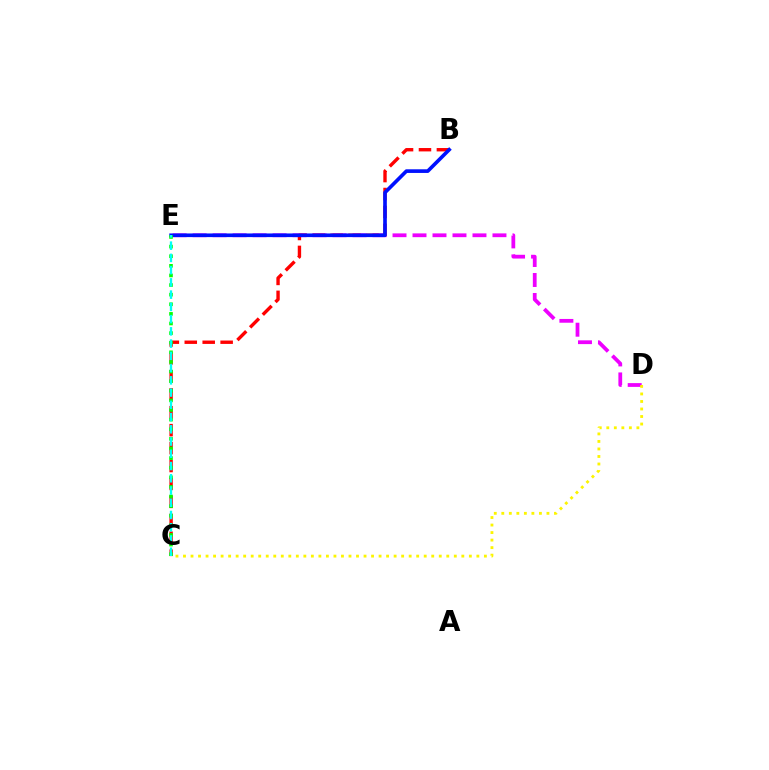{('D', 'E'): [{'color': '#ee00ff', 'line_style': 'dashed', 'thickness': 2.72}], ('B', 'C'): [{'color': '#ff0000', 'line_style': 'dashed', 'thickness': 2.44}], ('B', 'E'): [{'color': '#0010ff', 'line_style': 'solid', 'thickness': 2.63}], ('C', 'E'): [{'color': '#08ff00', 'line_style': 'dotted', 'thickness': 2.61}, {'color': '#00fff6', 'line_style': 'dashed', 'thickness': 1.66}], ('C', 'D'): [{'color': '#fcf500', 'line_style': 'dotted', 'thickness': 2.04}]}